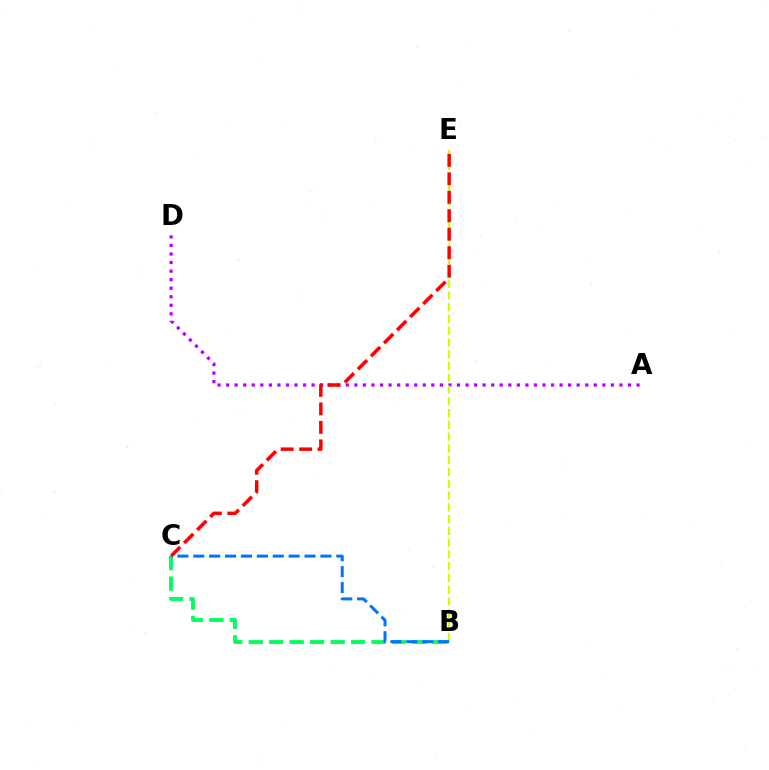{('B', 'C'): [{'color': '#00ff5c', 'line_style': 'dashed', 'thickness': 2.78}, {'color': '#0074ff', 'line_style': 'dashed', 'thickness': 2.16}], ('A', 'D'): [{'color': '#b900ff', 'line_style': 'dotted', 'thickness': 2.32}], ('B', 'E'): [{'color': '#d1ff00', 'line_style': 'dashed', 'thickness': 1.6}], ('C', 'E'): [{'color': '#ff0000', 'line_style': 'dashed', 'thickness': 2.51}]}